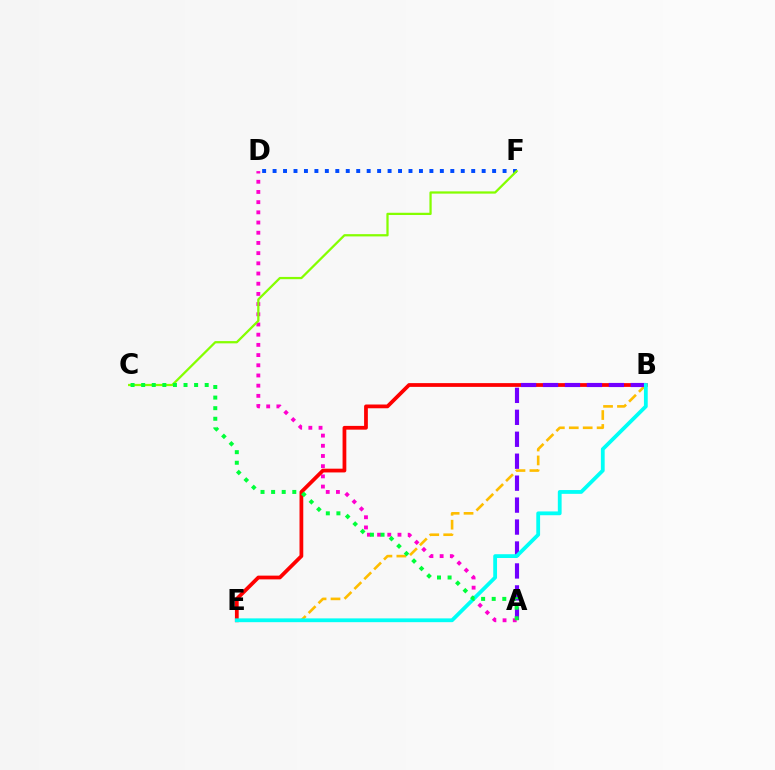{('A', 'D'): [{'color': '#ff00cf', 'line_style': 'dotted', 'thickness': 2.77}], ('D', 'F'): [{'color': '#004bff', 'line_style': 'dotted', 'thickness': 2.84}], ('B', 'E'): [{'color': '#ffbd00', 'line_style': 'dashed', 'thickness': 1.89}, {'color': '#ff0000', 'line_style': 'solid', 'thickness': 2.71}, {'color': '#00fff6', 'line_style': 'solid', 'thickness': 2.73}], ('A', 'B'): [{'color': '#7200ff', 'line_style': 'dashed', 'thickness': 2.98}], ('C', 'F'): [{'color': '#84ff00', 'line_style': 'solid', 'thickness': 1.62}], ('A', 'C'): [{'color': '#00ff39', 'line_style': 'dotted', 'thickness': 2.88}]}